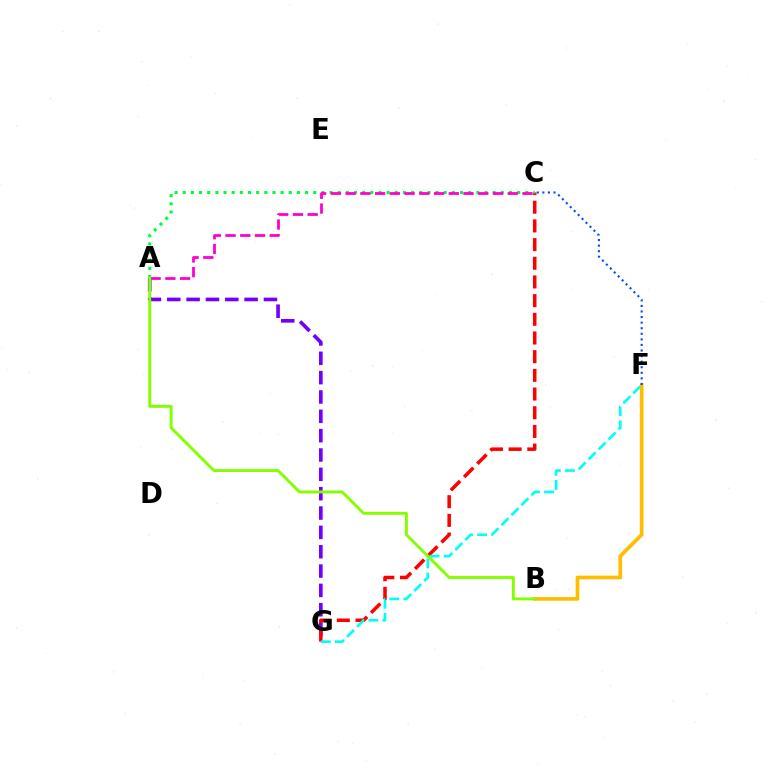{('A', 'G'): [{'color': '#7200ff', 'line_style': 'dashed', 'thickness': 2.63}], ('C', 'G'): [{'color': '#ff0000', 'line_style': 'dashed', 'thickness': 2.54}], ('F', 'G'): [{'color': '#00fff6', 'line_style': 'dashed', 'thickness': 1.92}], ('B', 'F'): [{'color': '#ffbd00', 'line_style': 'solid', 'thickness': 2.65}], ('A', 'C'): [{'color': '#00ff39', 'line_style': 'dotted', 'thickness': 2.22}, {'color': '#ff00cf', 'line_style': 'dashed', 'thickness': 2.0}], ('A', 'B'): [{'color': '#84ff00', 'line_style': 'solid', 'thickness': 2.09}], ('C', 'F'): [{'color': '#004bff', 'line_style': 'dotted', 'thickness': 1.51}]}